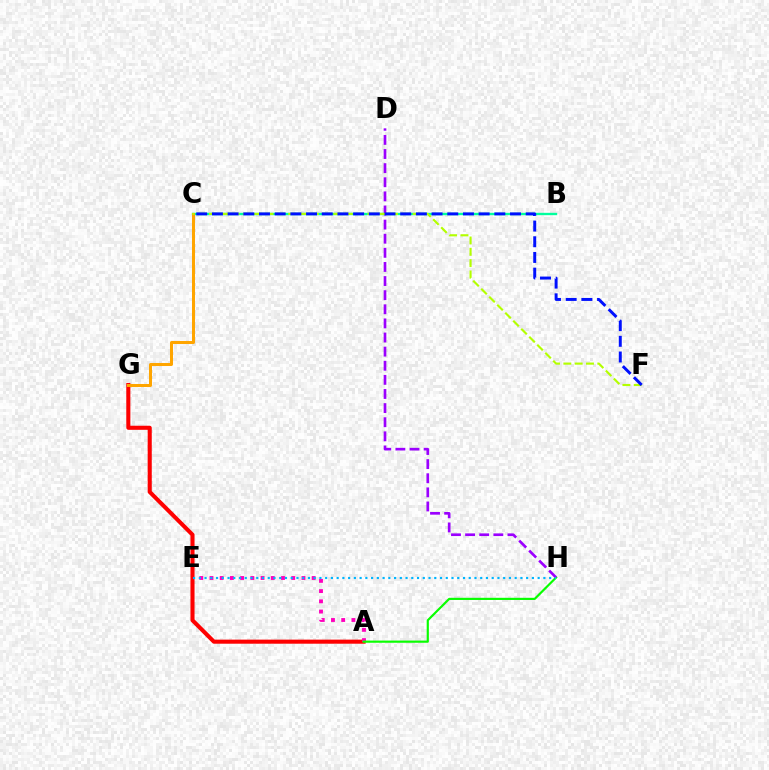{('A', 'G'): [{'color': '#ff0000', 'line_style': 'solid', 'thickness': 2.93}], ('B', 'C'): [{'color': '#00ff9d', 'line_style': 'solid', 'thickness': 1.7}], ('A', 'E'): [{'color': '#ff00bd', 'line_style': 'dotted', 'thickness': 2.78}], ('A', 'H'): [{'color': '#08ff00', 'line_style': 'solid', 'thickness': 1.56}], ('D', 'H'): [{'color': '#9b00ff', 'line_style': 'dashed', 'thickness': 1.92}], ('C', 'G'): [{'color': '#ffa500', 'line_style': 'solid', 'thickness': 2.18}], ('E', 'H'): [{'color': '#00b5ff', 'line_style': 'dotted', 'thickness': 1.56}], ('C', 'F'): [{'color': '#b3ff00', 'line_style': 'dashed', 'thickness': 1.54}, {'color': '#0010ff', 'line_style': 'dashed', 'thickness': 2.13}]}